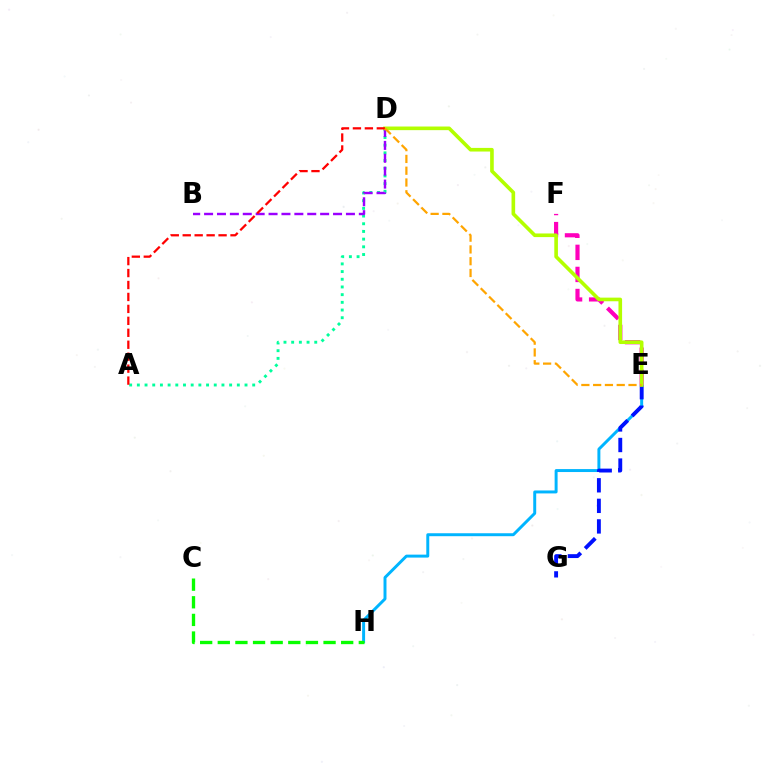{('A', 'D'): [{'color': '#00ff9d', 'line_style': 'dotted', 'thickness': 2.09}, {'color': '#ff0000', 'line_style': 'dashed', 'thickness': 1.62}], ('E', 'F'): [{'color': '#ff00bd', 'line_style': 'dashed', 'thickness': 3.0}], ('B', 'D'): [{'color': '#9b00ff', 'line_style': 'dashed', 'thickness': 1.75}], ('E', 'H'): [{'color': '#00b5ff', 'line_style': 'solid', 'thickness': 2.13}], ('E', 'G'): [{'color': '#0010ff', 'line_style': 'dashed', 'thickness': 2.79}], ('D', 'E'): [{'color': '#b3ff00', 'line_style': 'solid', 'thickness': 2.61}, {'color': '#ffa500', 'line_style': 'dashed', 'thickness': 1.6}], ('C', 'H'): [{'color': '#08ff00', 'line_style': 'dashed', 'thickness': 2.39}]}